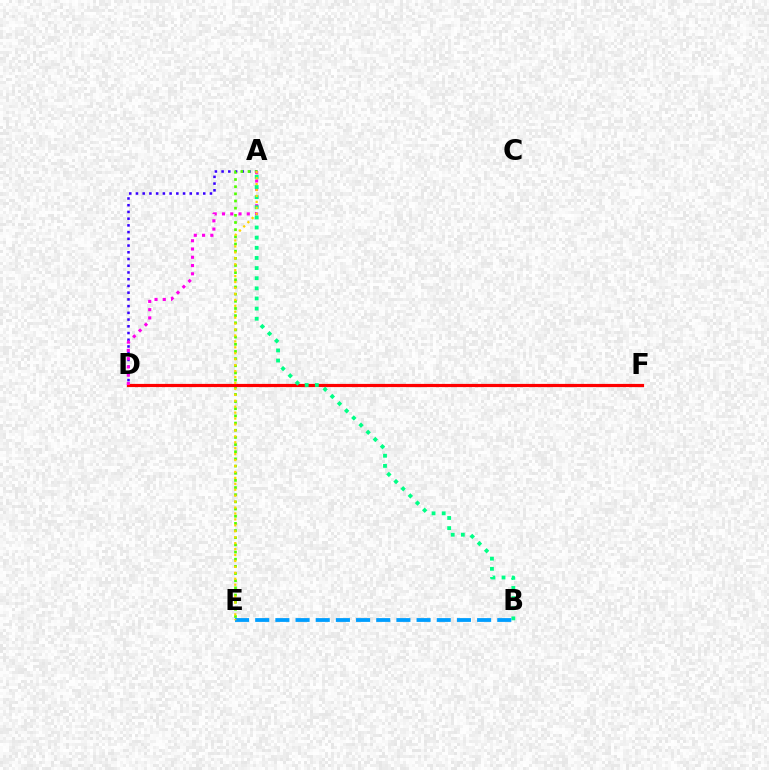{('A', 'D'): [{'color': '#3700ff', 'line_style': 'dotted', 'thickness': 1.83}, {'color': '#ff00ed', 'line_style': 'dotted', 'thickness': 2.25}], ('A', 'E'): [{'color': '#4fff00', 'line_style': 'dotted', 'thickness': 1.95}, {'color': '#ffd500', 'line_style': 'dotted', 'thickness': 1.61}], ('D', 'F'): [{'color': '#ff0000', 'line_style': 'solid', 'thickness': 2.3}], ('A', 'B'): [{'color': '#00ff86', 'line_style': 'dotted', 'thickness': 2.75}], ('B', 'E'): [{'color': '#009eff', 'line_style': 'dashed', 'thickness': 2.74}]}